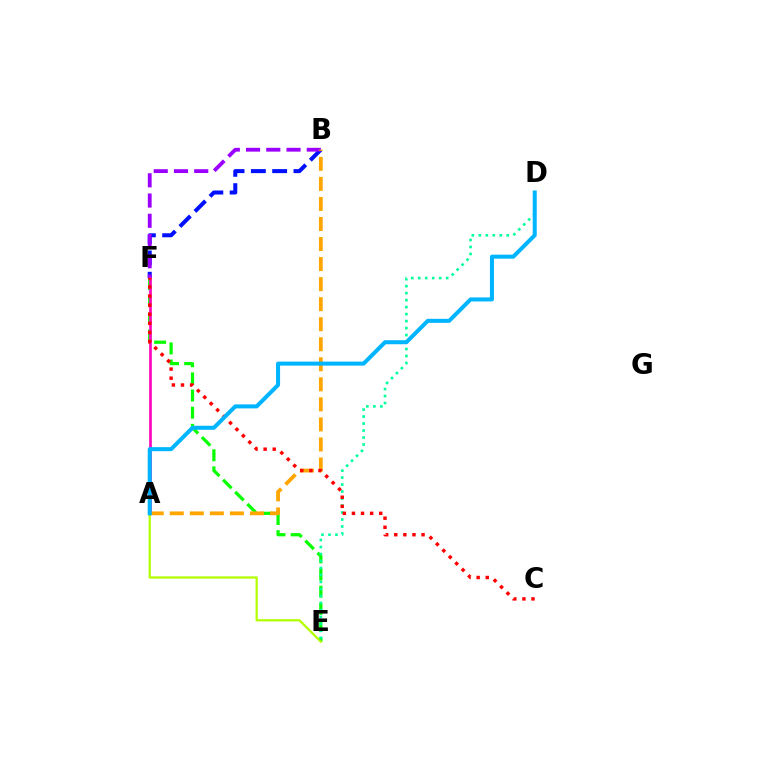{('B', 'F'): [{'color': '#0010ff', 'line_style': 'dashed', 'thickness': 2.89}, {'color': '#9b00ff', 'line_style': 'dashed', 'thickness': 2.75}], ('E', 'F'): [{'color': '#08ff00', 'line_style': 'dashed', 'thickness': 2.33}], ('A', 'E'): [{'color': '#b3ff00', 'line_style': 'solid', 'thickness': 1.63}], ('D', 'E'): [{'color': '#00ff9d', 'line_style': 'dotted', 'thickness': 1.9}], ('A', 'F'): [{'color': '#ff00bd', 'line_style': 'solid', 'thickness': 1.9}], ('A', 'B'): [{'color': '#ffa500', 'line_style': 'dashed', 'thickness': 2.72}], ('C', 'F'): [{'color': '#ff0000', 'line_style': 'dotted', 'thickness': 2.47}], ('A', 'D'): [{'color': '#00b5ff', 'line_style': 'solid', 'thickness': 2.9}]}